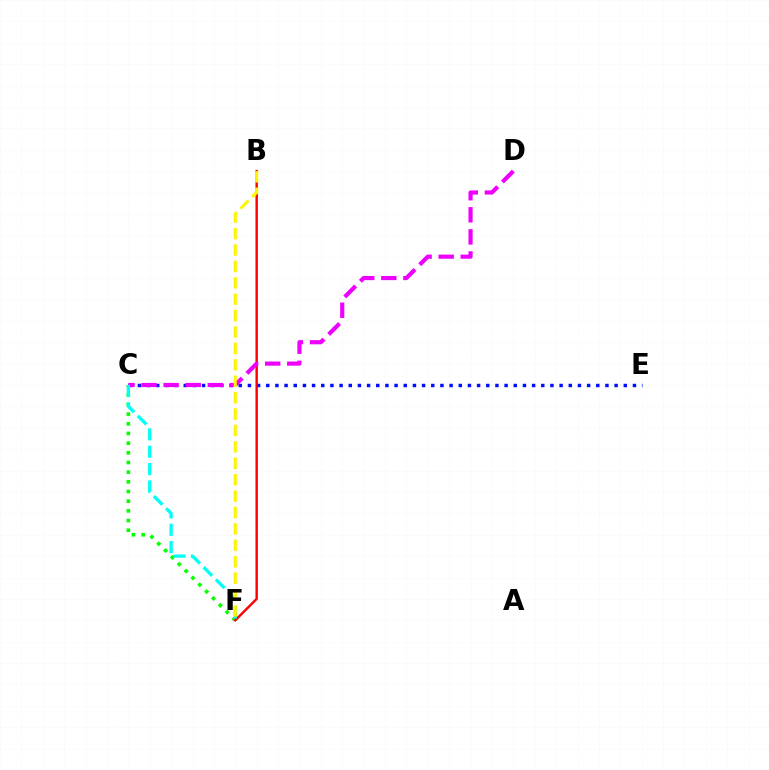{('C', 'F'): [{'color': '#08ff00', 'line_style': 'dotted', 'thickness': 2.63}, {'color': '#00fff6', 'line_style': 'dashed', 'thickness': 2.36}], ('C', 'E'): [{'color': '#0010ff', 'line_style': 'dotted', 'thickness': 2.49}], ('B', 'F'): [{'color': '#ff0000', 'line_style': 'solid', 'thickness': 1.75}, {'color': '#fcf500', 'line_style': 'dashed', 'thickness': 2.23}], ('C', 'D'): [{'color': '#ee00ff', 'line_style': 'dashed', 'thickness': 3.0}]}